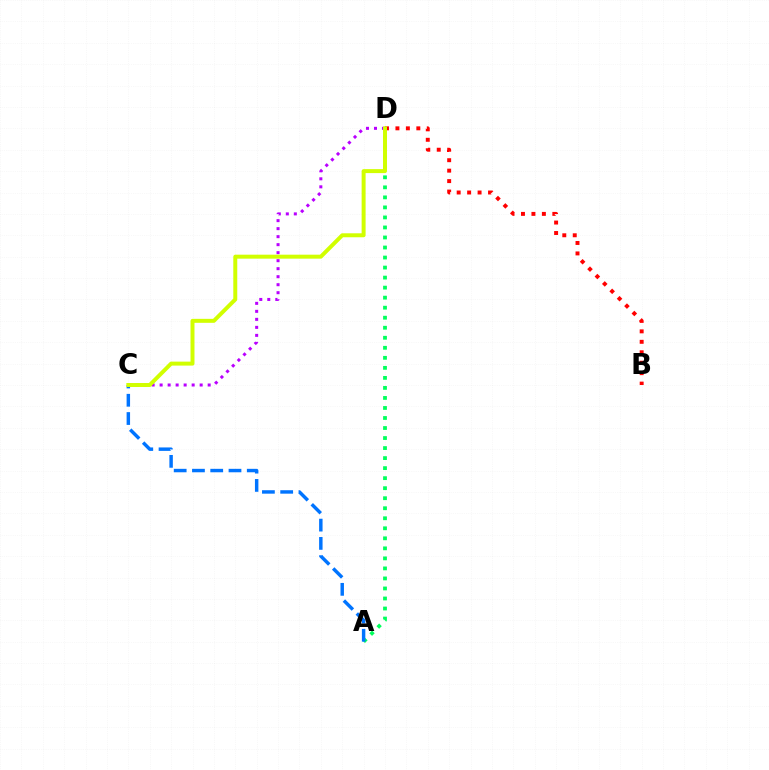{('A', 'D'): [{'color': '#00ff5c', 'line_style': 'dotted', 'thickness': 2.72}], ('B', 'D'): [{'color': '#ff0000', 'line_style': 'dotted', 'thickness': 2.84}], ('A', 'C'): [{'color': '#0074ff', 'line_style': 'dashed', 'thickness': 2.48}], ('C', 'D'): [{'color': '#b900ff', 'line_style': 'dotted', 'thickness': 2.18}, {'color': '#d1ff00', 'line_style': 'solid', 'thickness': 2.86}]}